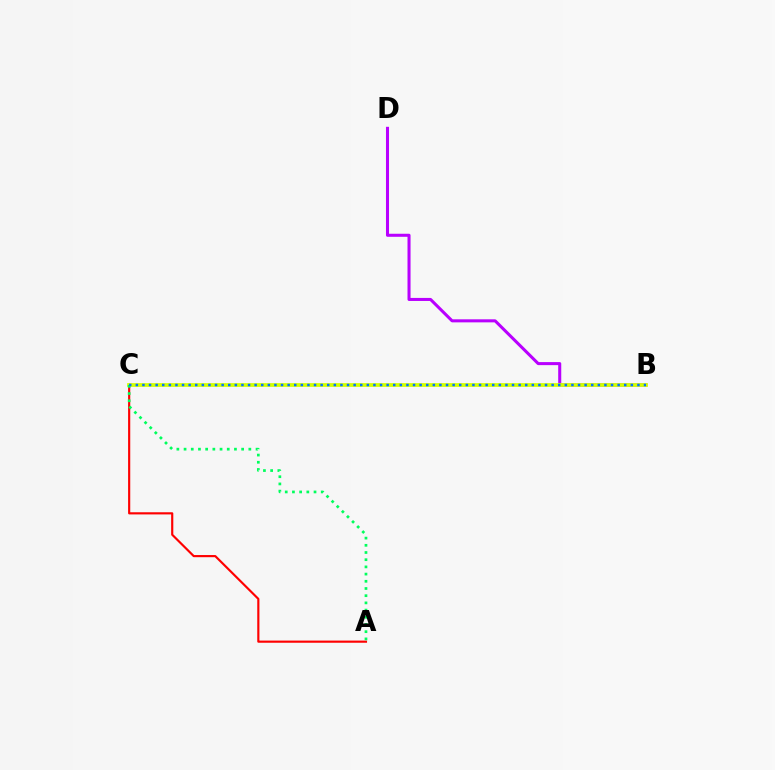{('A', 'C'): [{'color': '#ff0000', 'line_style': 'solid', 'thickness': 1.56}, {'color': '#00ff5c', 'line_style': 'dotted', 'thickness': 1.96}], ('B', 'D'): [{'color': '#b900ff', 'line_style': 'solid', 'thickness': 2.19}], ('B', 'C'): [{'color': '#d1ff00', 'line_style': 'solid', 'thickness': 2.7}, {'color': '#0074ff', 'line_style': 'dotted', 'thickness': 1.79}]}